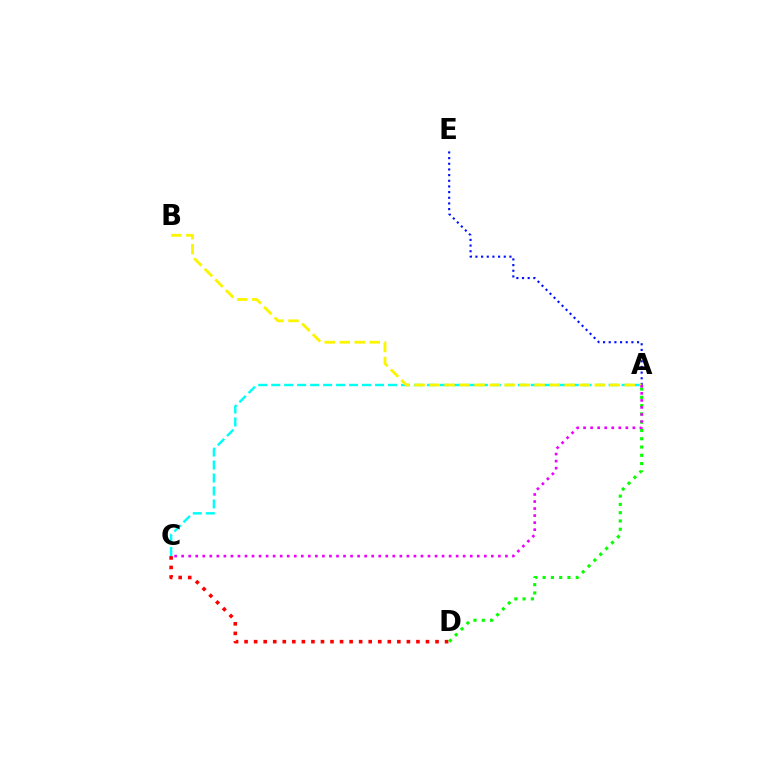{('A', 'C'): [{'color': '#00fff6', 'line_style': 'dashed', 'thickness': 1.76}, {'color': '#ee00ff', 'line_style': 'dotted', 'thickness': 1.91}], ('A', 'E'): [{'color': '#0010ff', 'line_style': 'dotted', 'thickness': 1.54}], ('C', 'D'): [{'color': '#ff0000', 'line_style': 'dotted', 'thickness': 2.59}], ('A', 'D'): [{'color': '#08ff00', 'line_style': 'dotted', 'thickness': 2.25}], ('A', 'B'): [{'color': '#fcf500', 'line_style': 'dashed', 'thickness': 2.04}]}